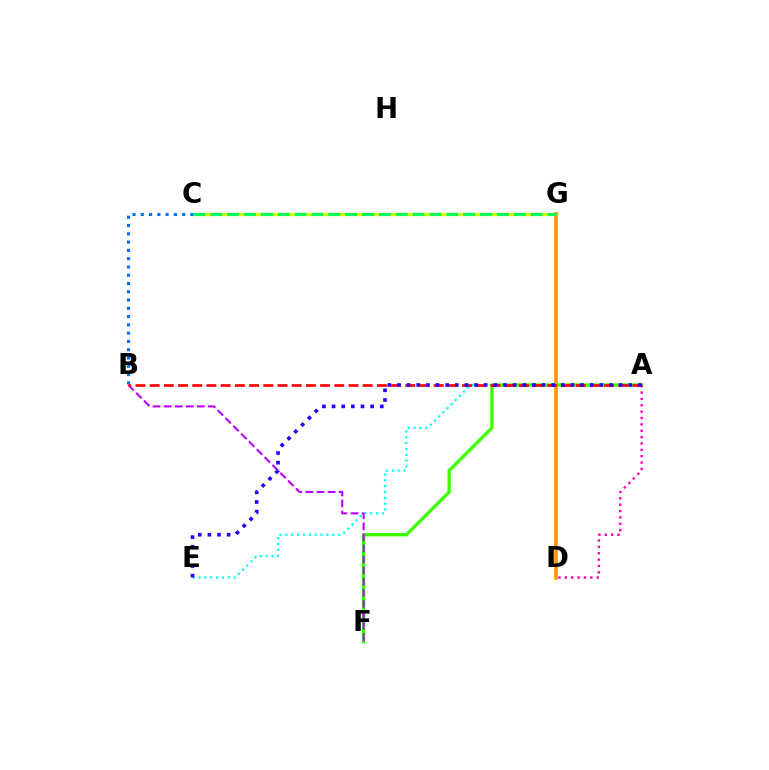{('C', 'G'): [{'color': '#d1ff00', 'line_style': 'solid', 'thickness': 2.27}, {'color': '#00ff5c', 'line_style': 'dashed', 'thickness': 2.29}], ('A', 'E'): [{'color': '#00fff6', 'line_style': 'dotted', 'thickness': 1.59}, {'color': '#2500ff', 'line_style': 'dotted', 'thickness': 2.62}], ('A', 'D'): [{'color': '#ff00ac', 'line_style': 'dotted', 'thickness': 1.73}], ('D', 'G'): [{'color': '#ff9400', 'line_style': 'solid', 'thickness': 2.58}], ('A', 'F'): [{'color': '#3dff00', 'line_style': 'solid', 'thickness': 2.4}], ('B', 'C'): [{'color': '#0074ff', 'line_style': 'dotted', 'thickness': 2.25}], ('B', 'F'): [{'color': '#b900ff', 'line_style': 'dashed', 'thickness': 1.5}], ('A', 'B'): [{'color': '#ff0000', 'line_style': 'dashed', 'thickness': 1.93}]}